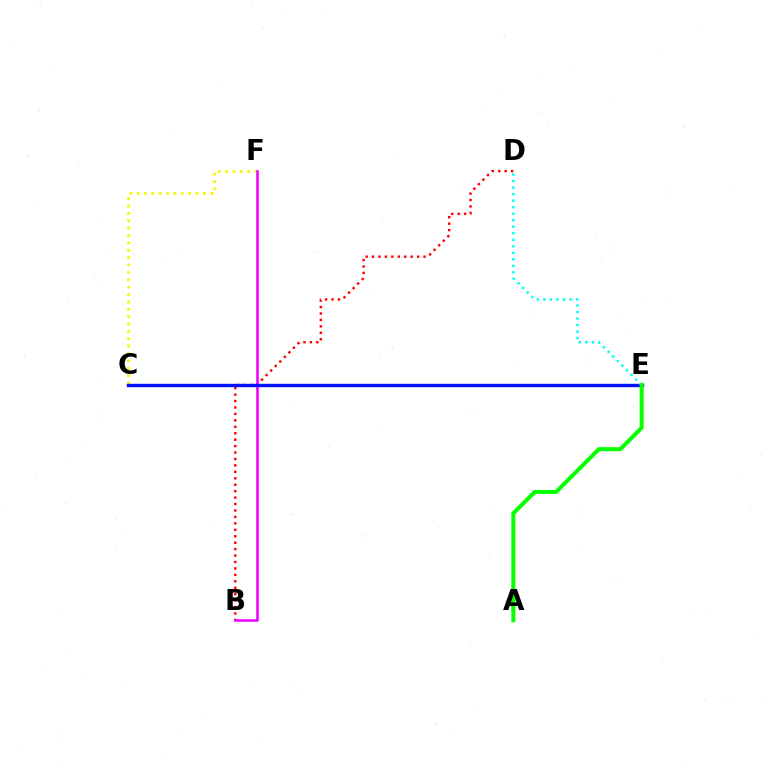{('C', 'F'): [{'color': '#fcf500', 'line_style': 'dotted', 'thickness': 2.0}], ('B', 'D'): [{'color': '#ff0000', 'line_style': 'dotted', 'thickness': 1.75}], ('B', 'F'): [{'color': '#ee00ff', 'line_style': 'solid', 'thickness': 1.84}], ('C', 'E'): [{'color': '#0010ff', 'line_style': 'solid', 'thickness': 2.44}], ('D', 'E'): [{'color': '#00fff6', 'line_style': 'dotted', 'thickness': 1.77}], ('A', 'E'): [{'color': '#08ff00', 'line_style': 'solid', 'thickness': 2.9}]}